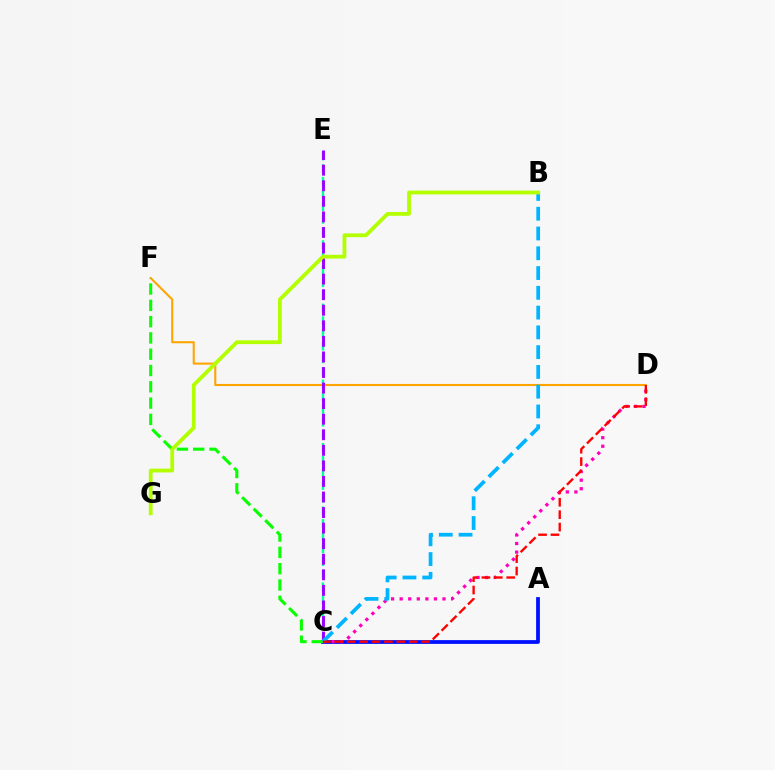{('C', 'E'): [{'color': '#00ff9d', 'line_style': 'dashed', 'thickness': 1.72}, {'color': '#9b00ff', 'line_style': 'dashed', 'thickness': 2.11}], ('A', 'C'): [{'color': '#0010ff', 'line_style': 'solid', 'thickness': 2.72}], ('D', 'F'): [{'color': '#ffa500', 'line_style': 'solid', 'thickness': 1.5}], ('C', 'D'): [{'color': '#ff00bd', 'line_style': 'dotted', 'thickness': 2.33}, {'color': '#ff0000', 'line_style': 'dashed', 'thickness': 1.69}], ('C', 'F'): [{'color': '#08ff00', 'line_style': 'dashed', 'thickness': 2.21}], ('B', 'C'): [{'color': '#00b5ff', 'line_style': 'dashed', 'thickness': 2.69}], ('B', 'G'): [{'color': '#b3ff00', 'line_style': 'solid', 'thickness': 2.73}]}